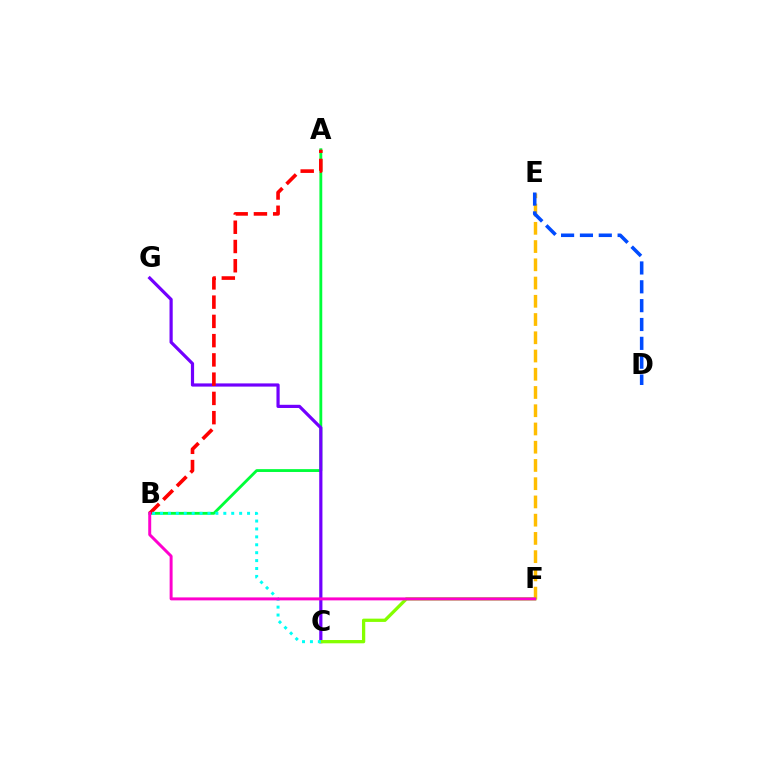{('A', 'B'): [{'color': '#00ff39', 'line_style': 'solid', 'thickness': 2.04}, {'color': '#ff0000', 'line_style': 'dashed', 'thickness': 2.62}], ('E', 'F'): [{'color': '#ffbd00', 'line_style': 'dashed', 'thickness': 2.48}], ('C', 'G'): [{'color': '#7200ff', 'line_style': 'solid', 'thickness': 2.3}], ('C', 'F'): [{'color': '#84ff00', 'line_style': 'solid', 'thickness': 2.36}], ('B', 'C'): [{'color': '#00fff6', 'line_style': 'dotted', 'thickness': 2.15}], ('B', 'F'): [{'color': '#ff00cf', 'line_style': 'solid', 'thickness': 2.13}], ('D', 'E'): [{'color': '#004bff', 'line_style': 'dashed', 'thickness': 2.56}]}